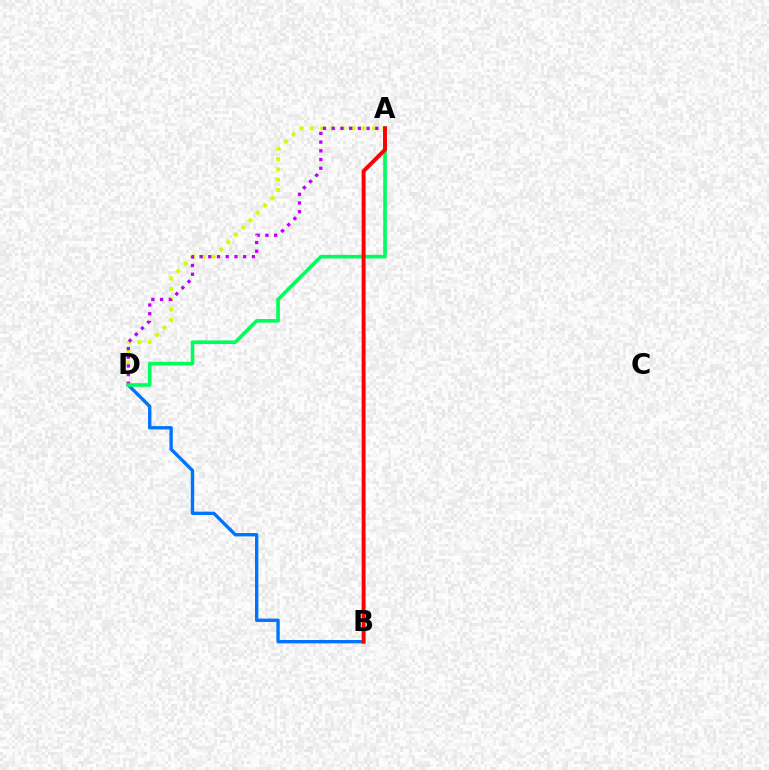{('B', 'D'): [{'color': '#0074ff', 'line_style': 'solid', 'thickness': 2.43}], ('A', 'D'): [{'color': '#d1ff00', 'line_style': 'dotted', 'thickness': 2.82}, {'color': '#b900ff', 'line_style': 'dotted', 'thickness': 2.37}, {'color': '#00ff5c', 'line_style': 'solid', 'thickness': 2.61}], ('A', 'B'): [{'color': '#ff0000', 'line_style': 'solid', 'thickness': 2.82}]}